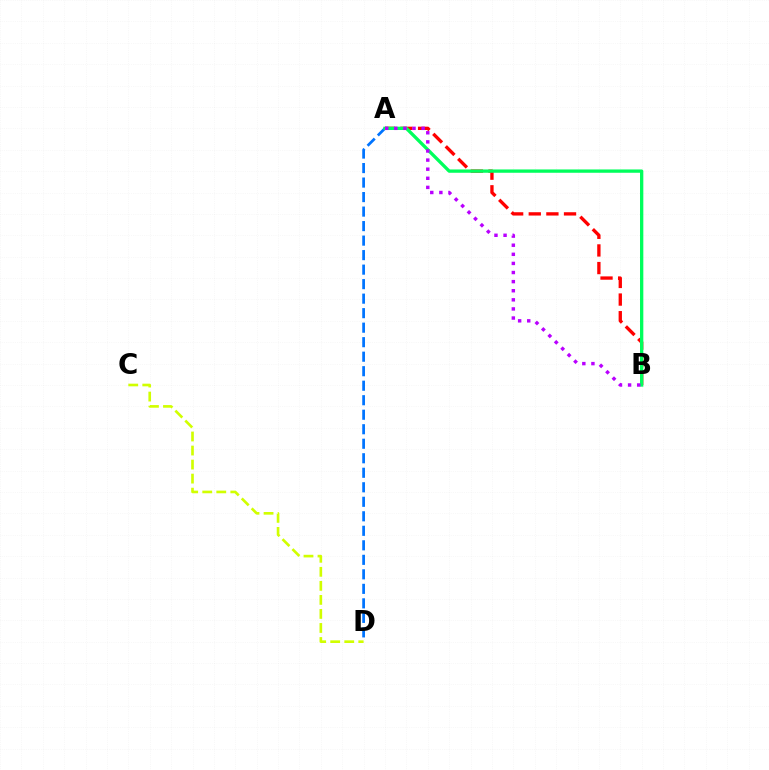{('A', 'D'): [{'color': '#0074ff', 'line_style': 'dashed', 'thickness': 1.97}], ('A', 'B'): [{'color': '#ff0000', 'line_style': 'dashed', 'thickness': 2.39}, {'color': '#00ff5c', 'line_style': 'solid', 'thickness': 2.38}, {'color': '#b900ff', 'line_style': 'dotted', 'thickness': 2.47}], ('C', 'D'): [{'color': '#d1ff00', 'line_style': 'dashed', 'thickness': 1.91}]}